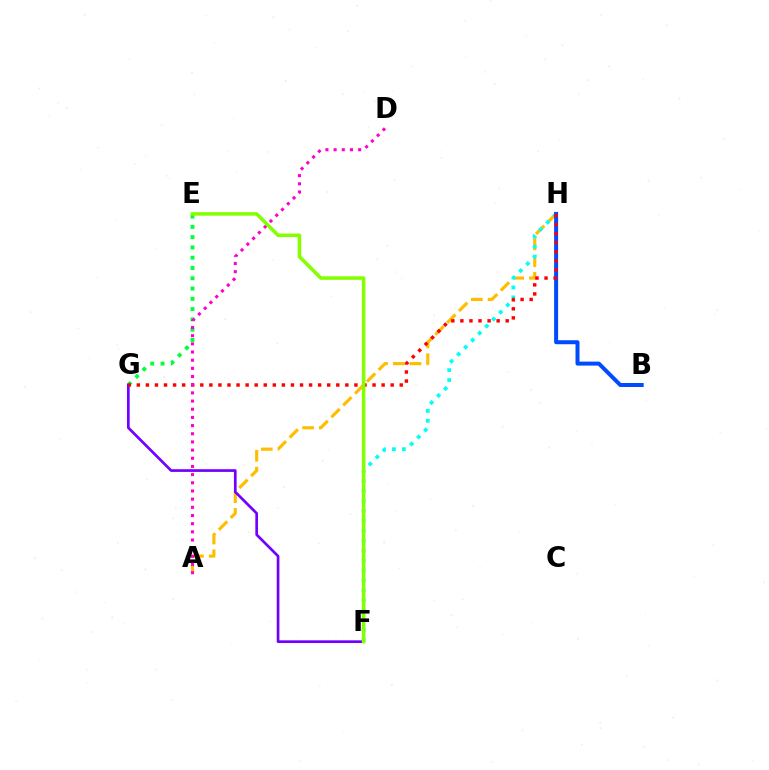{('A', 'H'): [{'color': '#ffbd00', 'line_style': 'dashed', 'thickness': 2.27}], ('F', 'H'): [{'color': '#00fff6', 'line_style': 'dotted', 'thickness': 2.7}], ('E', 'G'): [{'color': '#00ff39', 'line_style': 'dotted', 'thickness': 2.79}], ('B', 'H'): [{'color': '#004bff', 'line_style': 'solid', 'thickness': 2.87}], ('F', 'G'): [{'color': '#7200ff', 'line_style': 'solid', 'thickness': 1.94}], ('G', 'H'): [{'color': '#ff0000', 'line_style': 'dotted', 'thickness': 2.46}], ('A', 'D'): [{'color': '#ff00cf', 'line_style': 'dotted', 'thickness': 2.22}], ('E', 'F'): [{'color': '#84ff00', 'line_style': 'solid', 'thickness': 2.54}]}